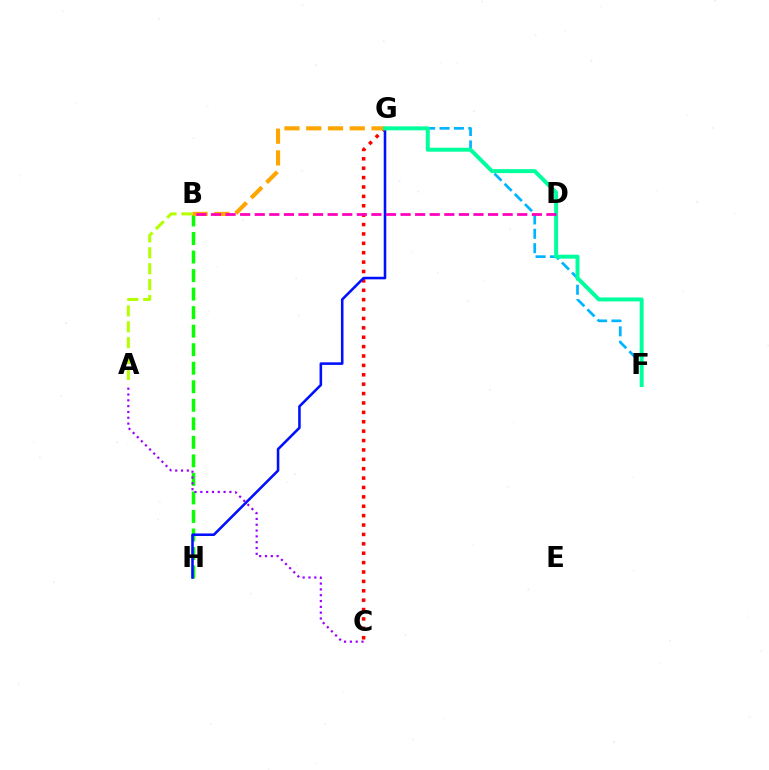{('B', 'H'): [{'color': '#08ff00', 'line_style': 'dashed', 'thickness': 2.52}], ('C', 'G'): [{'color': '#ff0000', 'line_style': 'dotted', 'thickness': 2.55}], ('F', 'G'): [{'color': '#00b5ff', 'line_style': 'dashed', 'thickness': 1.95}, {'color': '#00ff9d', 'line_style': 'solid', 'thickness': 2.85}], ('G', 'H'): [{'color': '#0010ff', 'line_style': 'solid', 'thickness': 1.85}], ('A', 'C'): [{'color': '#9b00ff', 'line_style': 'dotted', 'thickness': 1.58}], ('B', 'G'): [{'color': '#ffa500', 'line_style': 'dashed', 'thickness': 2.96}], ('B', 'D'): [{'color': '#ff00bd', 'line_style': 'dashed', 'thickness': 1.98}], ('A', 'B'): [{'color': '#b3ff00', 'line_style': 'dashed', 'thickness': 2.16}]}